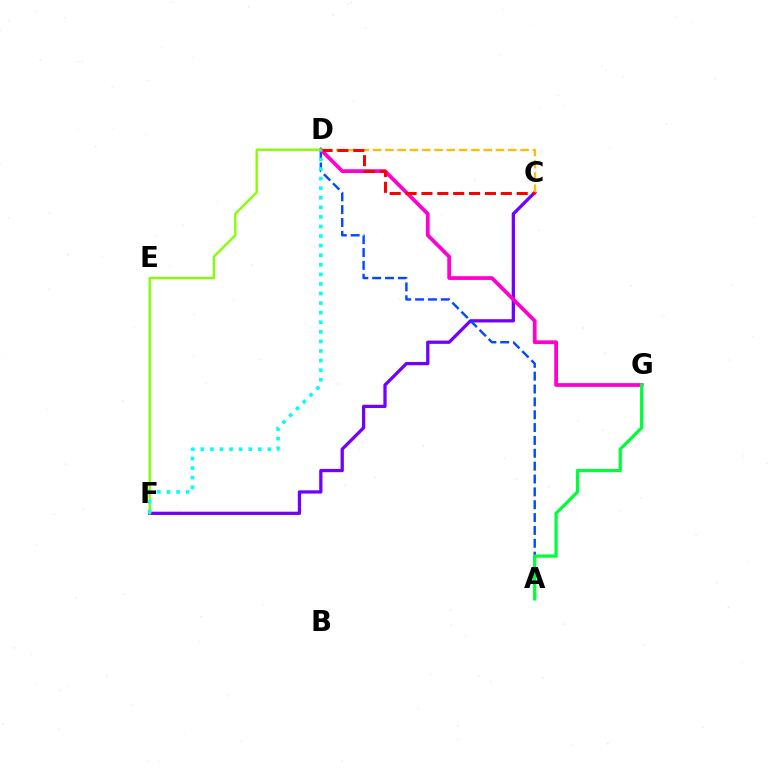{('C', 'F'): [{'color': '#7200ff', 'line_style': 'solid', 'thickness': 2.36}], ('A', 'D'): [{'color': '#004bff', 'line_style': 'dashed', 'thickness': 1.75}], ('D', 'G'): [{'color': '#ff00cf', 'line_style': 'solid', 'thickness': 2.71}], ('C', 'D'): [{'color': '#ffbd00', 'line_style': 'dashed', 'thickness': 1.67}, {'color': '#ff0000', 'line_style': 'dashed', 'thickness': 2.16}], ('D', 'F'): [{'color': '#84ff00', 'line_style': 'solid', 'thickness': 1.7}, {'color': '#00fff6', 'line_style': 'dotted', 'thickness': 2.6}], ('A', 'G'): [{'color': '#00ff39', 'line_style': 'solid', 'thickness': 2.34}]}